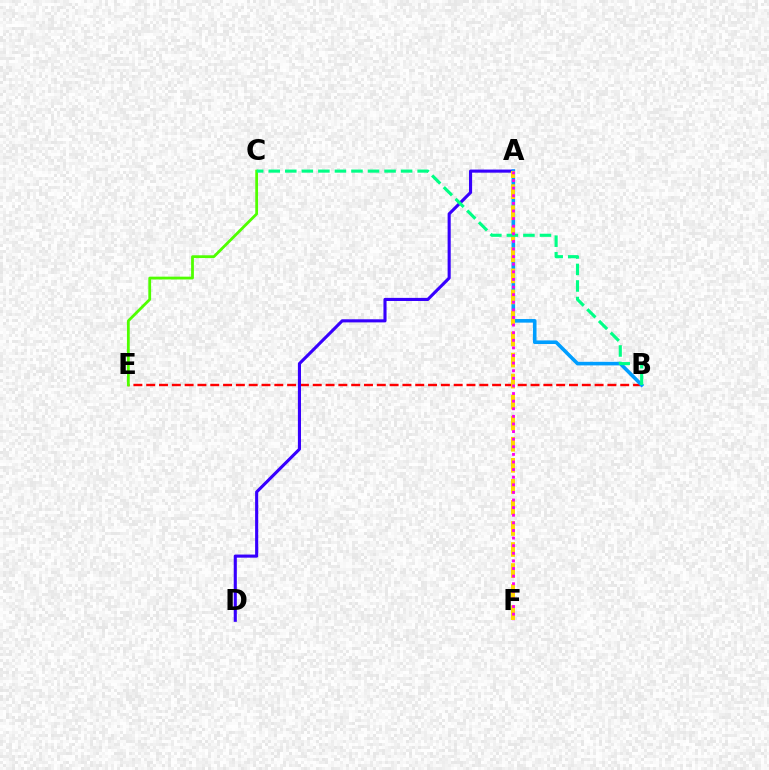{('B', 'E'): [{'color': '#ff0000', 'line_style': 'dashed', 'thickness': 1.74}], ('C', 'E'): [{'color': '#4fff00', 'line_style': 'solid', 'thickness': 2.01}], ('A', 'D'): [{'color': '#3700ff', 'line_style': 'solid', 'thickness': 2.24}], ('A', 'B'): [{'color': '#009eff', 'line_style': 'solid', 'thickness': 2.59}], ('A', 'F'): [{'color': '#ffd500', 'line_style': 'dashed', 'thickness': 2.86}, {'color': '#ff00ed', 'line_style': 'dotted', 'thickness': 2.07}], ('B', 'C'): [{'color': '#00ff86', 'line_style': 'dashed', 'thickness': 2.25}]}